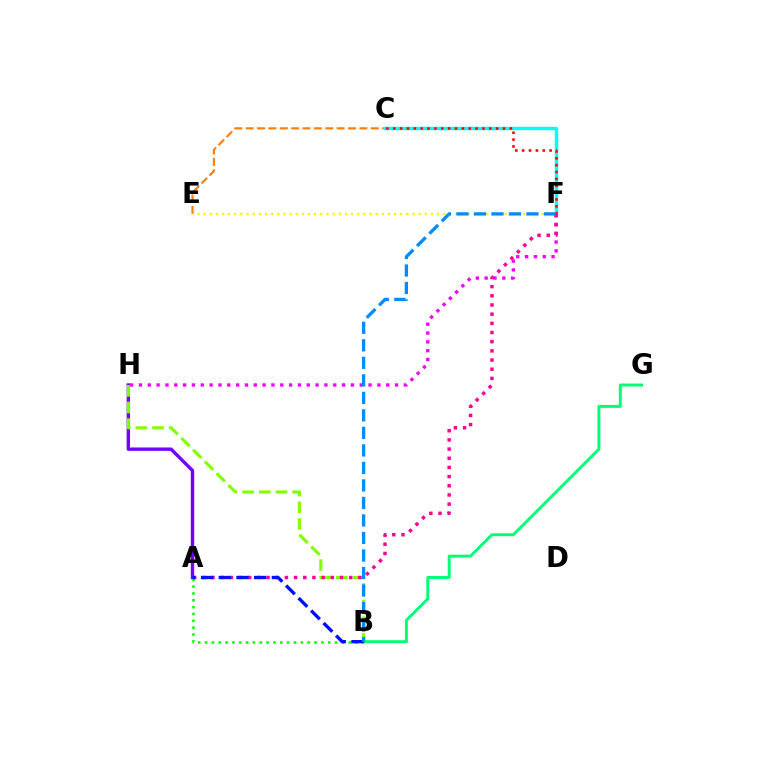{('C', 'E'): [{'color': '#ff7c00', 'line_style': 'dashed', 'thickness': 1.54}], ('A', 'H'): [{'color': '#7200ff', 'line_style': 'solid', 'thickness': 2.44}], ('E', 'F'): [{'color': '#fcf500', 'line_style': 'dotted', 'thickness': 1.67}], ('C', 'F'): [{'color': '#00fff6', 'line_style': 'solid', 'thickness': 2.46}, {'color': '#ff0000', 'line_style': 'dotted', 'thickness': 1.86}], ('B', 'G'): [{'color': '#00ff74', 'line_style': 'solid', 'thickness': 2.11}], ('B', 'H'): [{'color': '#84ff00', 'line_style': 'dashed', 'thickness': 2.26}], ('A', 'B'): [{'color': '#08ff00', 'line_style': 'dotted', 'thickness': 1.86}, {'color': '#0010ff', 'line_style': 'dashed', 'thickness': 2.4}], ('F', 'H'): [{'color': '#ee00ff', 'line_style': 'dotted', 'thickness': 2.4}], ('A', 'F'): [{'color': '#ff0094', 'line_style': 'dotted', 'thickness': 2.49}], ('B', 'F'): [{'color': '#008cff', 'line_style': 'dashed', 'thickness': 2.38}]}